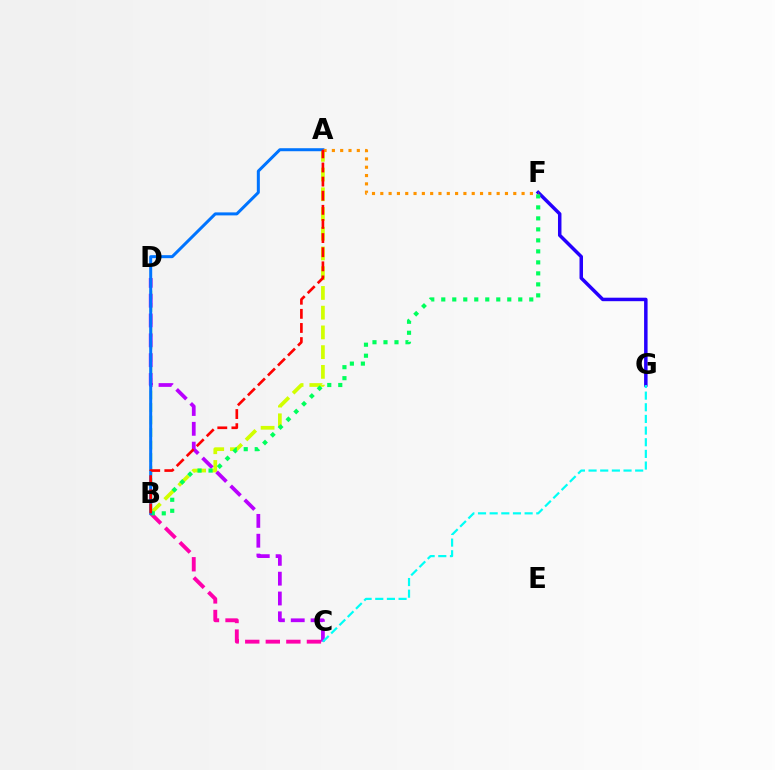{('B', 'D'): [{'color': '#3dff00', 'line_style': 'dashed', 'thickness': 1.7}], ('A', 'B'): [{'color': '#d1ff00', 'line_style': 'dashed', 'thickness': 2.68}, {'color': '#0074ff', 'line_style': 'solid', 'thickness': 2.17}, {'color': '#ff0000', 'line_style': 'dashed', 'thickness': 1.92}], ('C', 'D'): [{'color': '#b900ff', 'line_style': 'dashed', 'thickness': 2.69}], ('F', 'G'): [{'color': '#2500ff', 'line_style': 'solid', 'thickness': 2.51}], ('B', 'C'): [{'color': '#ff00ac', 'line_style': 'dashed', 'thickness': 2.79}], ('C', 'G'): [{'color': '#00fff6', 'line_style': 'dashed', 'thickness': 1.58}], ('B', 'F'): [{'color': '#00ff5c', 'line_style': 'dotted', 'thickness': 2.99}], ('A', 'F'): [{'color': '#ff9400', 'line_style': 'dotted', 'thickness': 2.26}]}